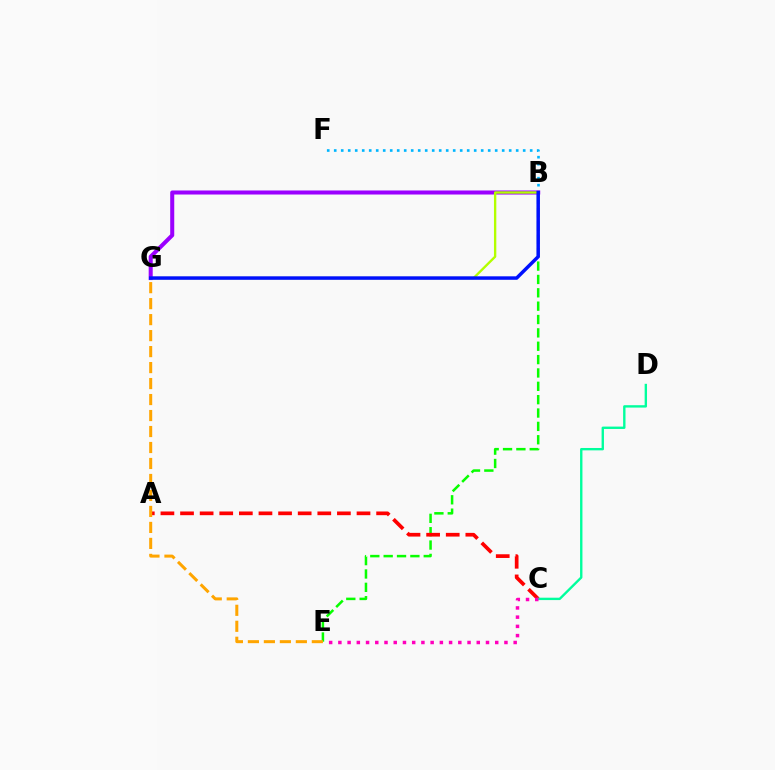{('B', 'E'): [{'color': '#08ff00', 'line_style': 'dashed', 'thickness': 1.81}], ('A', 'C'): [{'color': '#ff0000', 'line_style': 'dashed', 'thickness': 2.66}], ('B', 'F'): [{'color': '#00b5ff', 'line_style': 'dotted', 'thickness': 1.9}], ('B', 'G'): [{'color': '#9b00ff', 'line_style': 'solid', 'thickness': 2.91}, {'color': '#b3ff00', 'line_style': 'solid', 'thickness': 1.7}, {'color': '#0010ff', 'line_style': 'solid', 'thickness': 2.5}], ('C', 'D'): [{'color': '#00ff9d', 'line_style': 'solid', 'thickness': 1.71}], ('E', 'G'): [{'color': '#ffa500', 'line_style': 'dashed', 'thickness': 2.17}], ('C', 'E'): [{'color': '#ff00bd', 'line_style': 'dotted', 'thickness': 2.51}]}